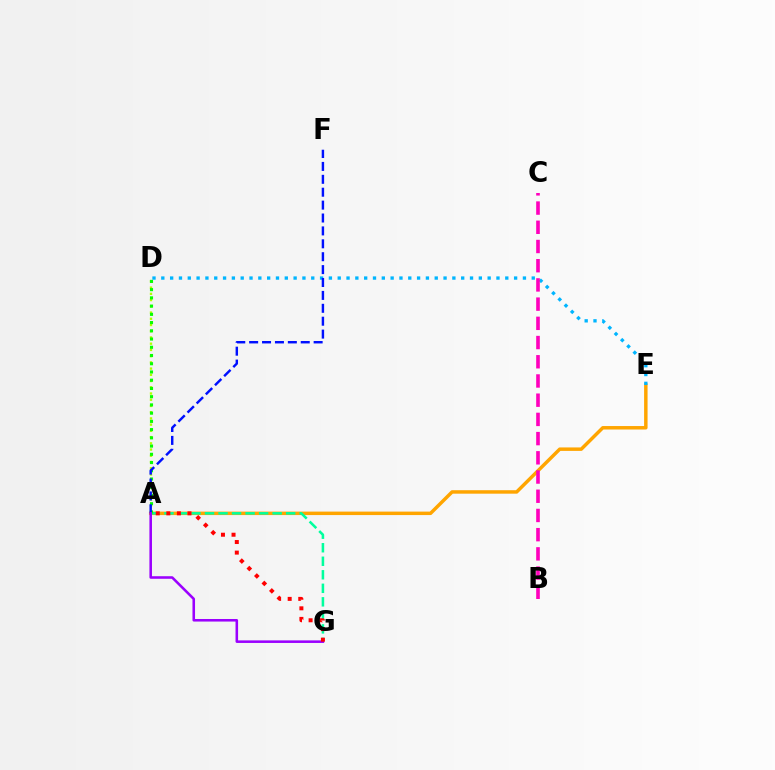{('A', 'E'): [{'color': '#ffa500', 'line_style': 'solid', 'thickness': 2.5}], ('A', 'G'): [{'color': '#00ff9d', 'line_style': 'dashed', 'thickness': 1.84}, {'color': '#9b00ff', 'line_style': 'solid', 'thickness': 1.84}, {'color': '#ff0000', 'line_style': 'dotted', 'thickness': 2.87}], ('D', 'E'): [{'color': '#00b5ff', 'line_style': 'dotted', 'thickness': 2.4}], ('A', 'D'): [{'color': '#b3ff00', 'line_style': 'dotted', 'thickness': 1.69}, {'color': '#08ff00', 'line_style': 'dotted', 'thickness': 2.24}], ('B', 'C'): [{'color': '#ff00bd', 'line_style': 'dashed', 'thickness': 2.61}], ('A', 'F'): [{'color': '#0010ff', 'line_style': 'dashed', 'thickness': 1.75}]}